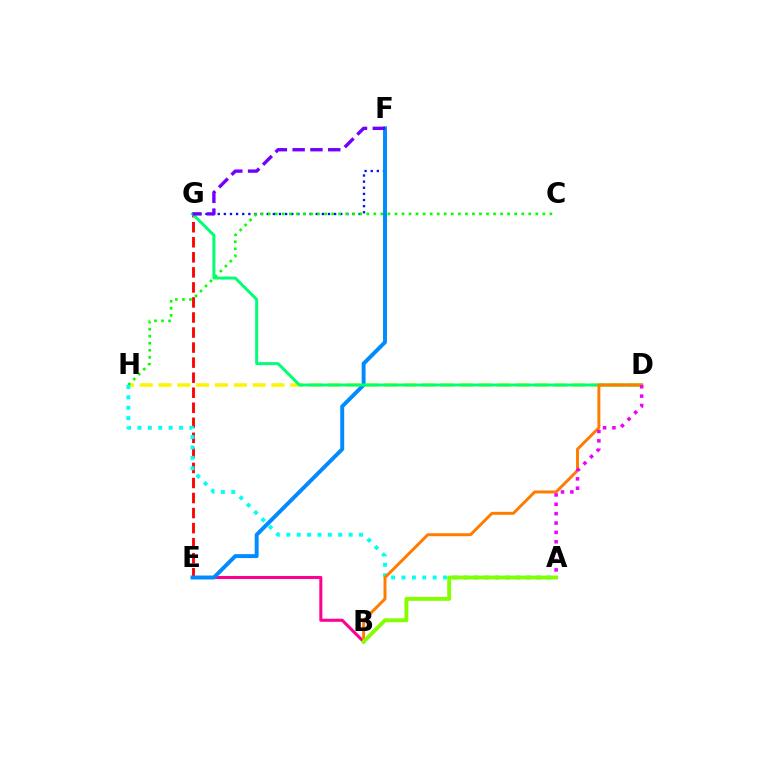{('F', 'G'): [{'color': '#0010ff', 'line_style': 'dotted', 'thickness': 1.66}, {'color': '#7200ff', 'line_style': 'dashed', 'thickness': 2.42}], ('D', 'H'): [{'color': '#fcf500', 'line_style': 'dashed', 'thickness': 2.56}], ('E', 'G'): [{'color': '#ff0000', 'line_style': 'dashed', 'thickness': 2.04}], ('C', 'H'): [{'color': '#08ff00', 'line_style': 'dotted', 'thickness': 1.91}], ('B', 'E'): [{'color': '#ff0094', 'line_style': 'solid', 'thickness': 2.19}], ('A', 'H'): [{'color': '#00fff6', 'line_style': 'dotted', 'thickness': 2.82}], ('E', 'F'): [{'color': '#008cff', 'line_style': 'solid', 'thickness': 2.83}], ('D', 'G'): [{'color': '#00ff74', 'line_style': 'solid', 'thickness': 2.14}], ('B', 'D'): [{'color': '#ff7c00', 'line_style': 'solid', 'thickness': 2.13}], ('A', 'D'): [{'color': '#ee00ff', 'line_style': 'dotted', 'thickness': 2.55}], ('A', 'B'): [{'color': '#84ff00', 'line_style': 'solid', 'thickness': 2.81}]}